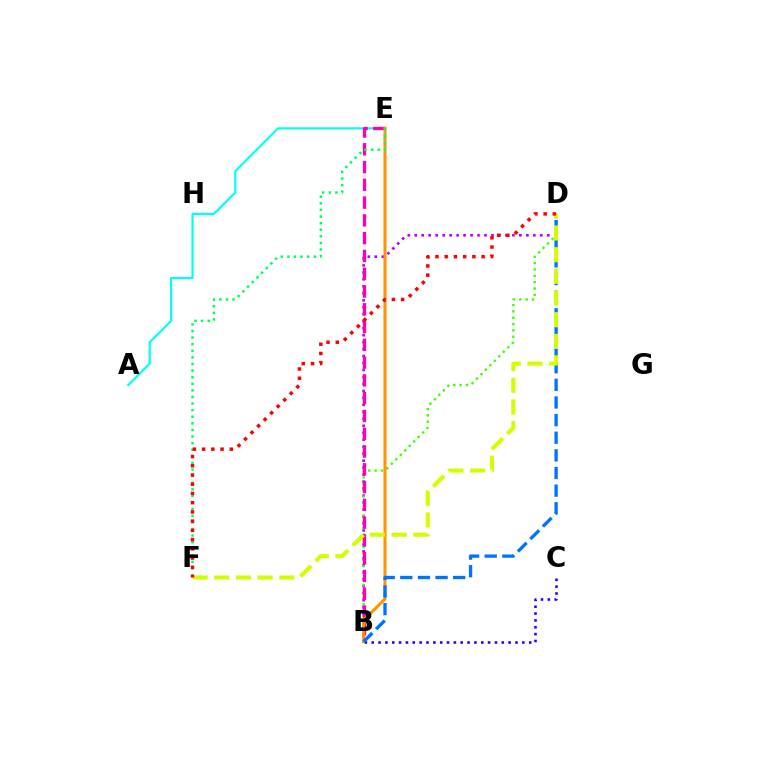{('B', 'D'): [{'color': '#b900ff', 'line_style': 'dotted', 'thickness': 1.9}, {'color': '#3dff00', 'line_style': 'dotted', 'thickness': 1.72}, {'color': '#0074ff', 'line_style': 'dashed', 'thickness': 2.4}], ('A', 'E'): [{'color': '#00fff6', 'line_style': 'solid', 'thickness': 1.55}], ('B', 'E'): [{'color': '#ff00ac', 'line_style': 'dashed', 'thickness': 2.42}, {'color': '#ff9400', 'line_style': 'solid', 'thickness': 2.2}], ('B', 'C'): [{'color': '#2500ff', 'line_style': 'dotted', 'thickness': 1.86}], ('E', 'F'): [{'color': '#00ff5c', 'line_style': 'dotted', 'thickness': 1.79}], ('D', 'F'): [{'color': '#d1ff00', 'line_style': 'dashed', 'thickness': 2.95}, {'color': '#ff0000', 'line_style': 'dotted', 'thickness': 2.51}]}